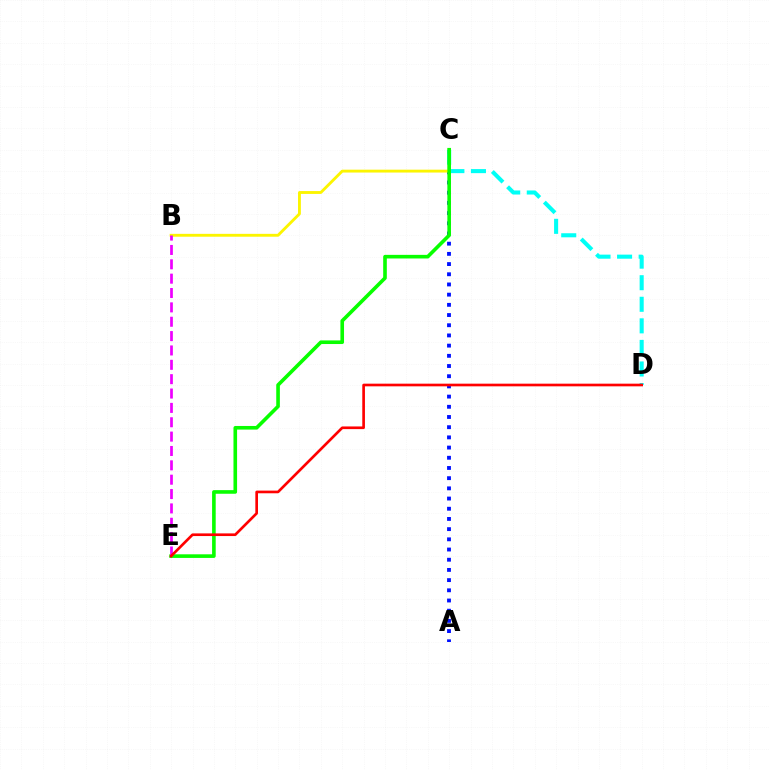{('A', 'C'): [{'color': '#0010ff', 'line_style': 'dotted', 'thickness': 2.77}], ('B', 'C'): [{'color': '#fcf500', 'line_style': 'solid', 'thickness': 2.06}], ('C', 'D'): [{'color': '#00fff6', 'line_style': 'dashed', 'thickness': 2.93}], ('C', 'E'): [{'color': '#08ff00', 'line_style': 'solid', 'thickness': 2.6}], ('B', 'E'): [{'color': '#ee00ff', 'line_style': 'dashed', 'thickness': 1.95}], ('D', 'E'): [{'color': '#ff0000', 'line_style': 'solid', 'thickness': 1.92}]}